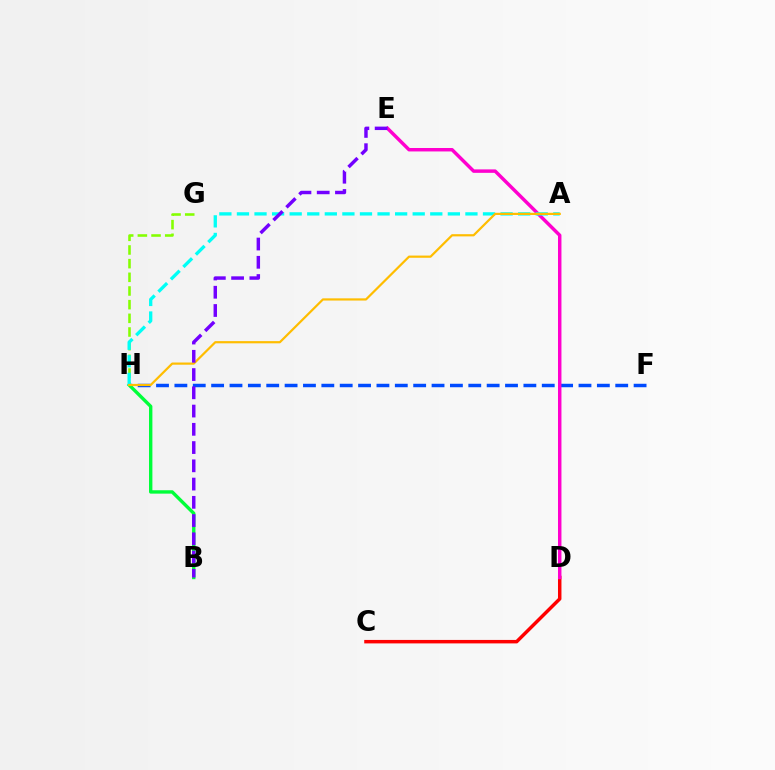{('F', 'H'): [{'color': '#004bff', 'line_style': 'dashed', 'thickness': 2.5}], ('B', 'H'): [{'color': '#00ff39', 'line_style': 'solid', 'thickness': 2.44}], ('G', 'H'): [{'color': '#84ff00', 'line_style': 'dashed', 'thickness': 1.86}], ('C', 'D'): [{'color': '#ff0000', 'line_style': 'solid', 'thickness': 2.5}], ('D', 'E'): [{'color': '#ff00cf', 'line_style': 'solid', 'thickness': 2.48}], ('A', 'H'): [{'color': '#00fff6', 'line_style': 'dashed', 'thickness': 2.39}, {'color': '#ffbd00', 'line_style': 'solid', 'thickness': 1.59}], ('B', 'E'): [{'color': '#7200ff', 'line_style': 'dashed', 'thickness': 2.48}]}